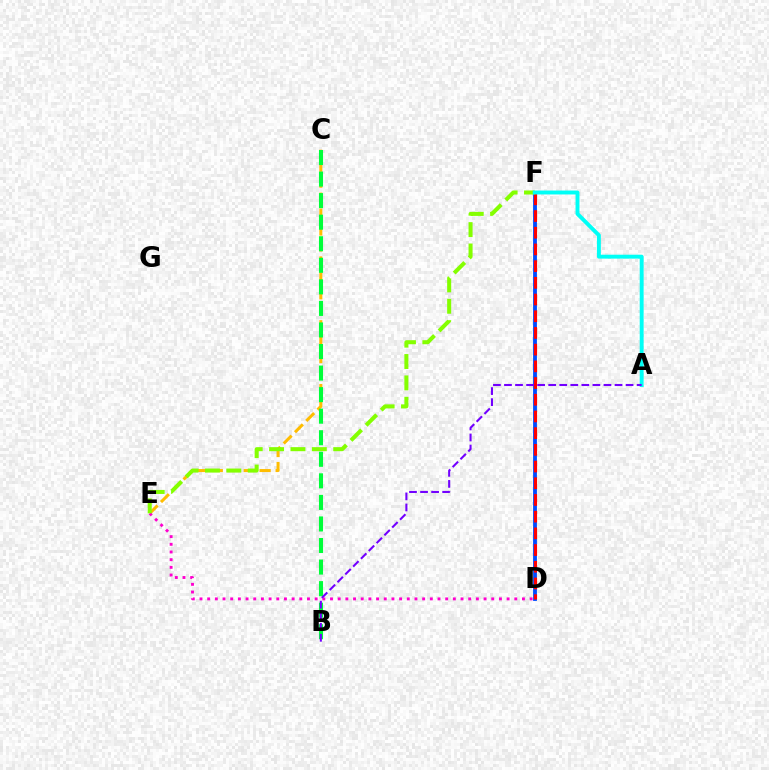{('C', 'E'): [{'color': '#ffbd00', 'line_style': 'dashed', 'thickness': 2.17}], ('D', 'F'): [{'color': '#004bff', 'line_style': 'solid', 'thickness': 2.75}, {'color': '#ff0000', 'line_style': 'dashed', 'thickness': 2.27}], ('D', 'E'): [{'color': '#ff00cf', 'line_style': 'dotted', 'thickness': 2.09}], ('E', 'F'): [{'color': '#84ff00', 'line_style': 'dashed', 'thickness': 2.9}], ('B', 'C'): [{'color': '#00ff39', 'line_style': 'dashed', 'thickness': 2.93}], ('A', 'F'): [{'color': '#00fff6', 'line_style': 'solid', 'thickness': 2.82}], ('A', 'B'): [{'color': '#7200ff', 'line_style': 'dashed', 'thickness': 1.5}]}